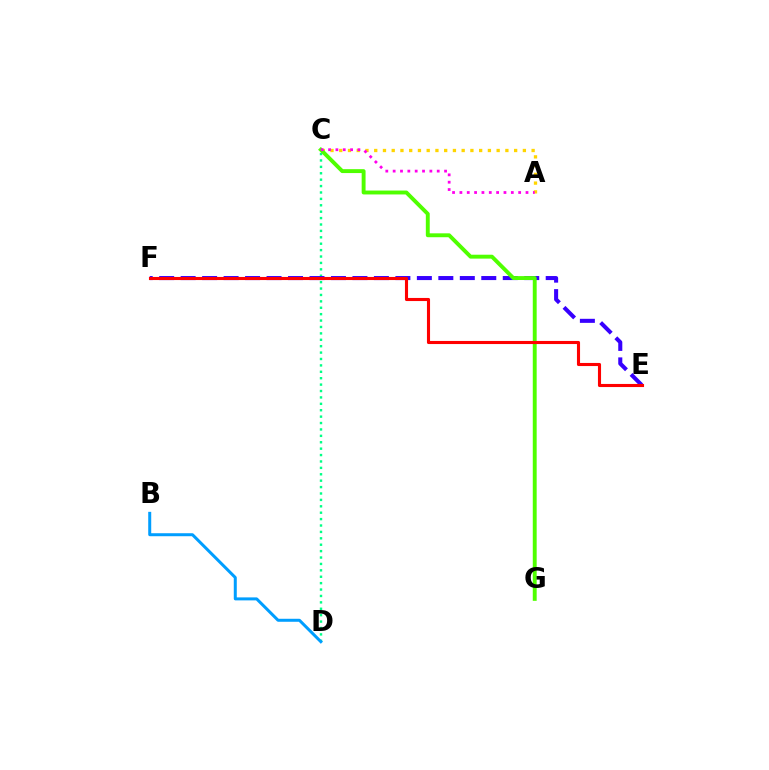{('C', 'D'): [{'color': '#00ff86', 'line_style': 'dotted', 'thickness': 1.74}], ('E', 'F'): [{'color': '#3700ff', 'line_style': 'dashed', 'thickness': 2.92}, {'color': '#ff0000', 'line_style': 'solid', 'thickness': 2.23}], ('A', 'C'): [{'color': '#ffd500', 'line_style': 'dotted', 'thickness': 2.38}, {'color': '#ff00ed', 'line_style': 'dotted', 'thickness': 2.0}], ('C', 'G'): [{'color': '#4fff00', 'line_style': 'solid', 'thickness': 2.81}], ('B', 'D'): [{'color': '#009eff', 'line_style': 'solid', 'thickness': 2.16}]}